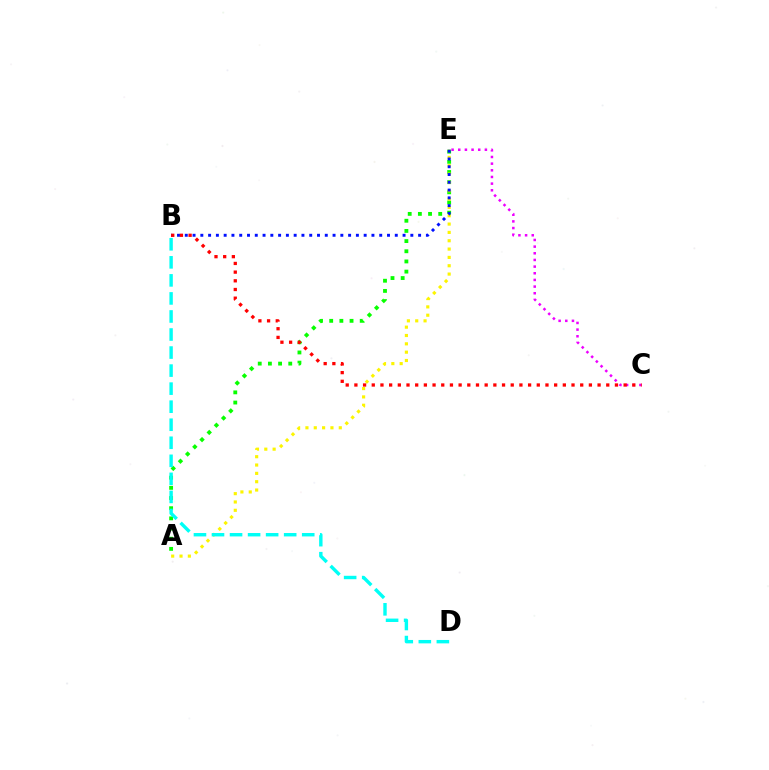{('C', 'E'): [{'color': '#ee00ff', 'line_style': 'dotted', 'thickness': 1.81}], ('A', 'E'): [{'color': '#08ff00', 'line_style': 'dotted', 'thickness': 2.76}, {'color': '#fcf500', 'line_style': 'dotted', 'thickness': 2.26}], ('B', 'E'): [{'color': '#0010ff', 'line_style': 'dotted', 'thickness': 2.11}], ('B', 'C'): [{'color': '#ff0000', 'line_style': 'dotted', 'thickness': 2.36}], ('B', 'D'): [{'color': '#00fff6', 'line_style': 'dashed', 'thickness': 2.45}]}